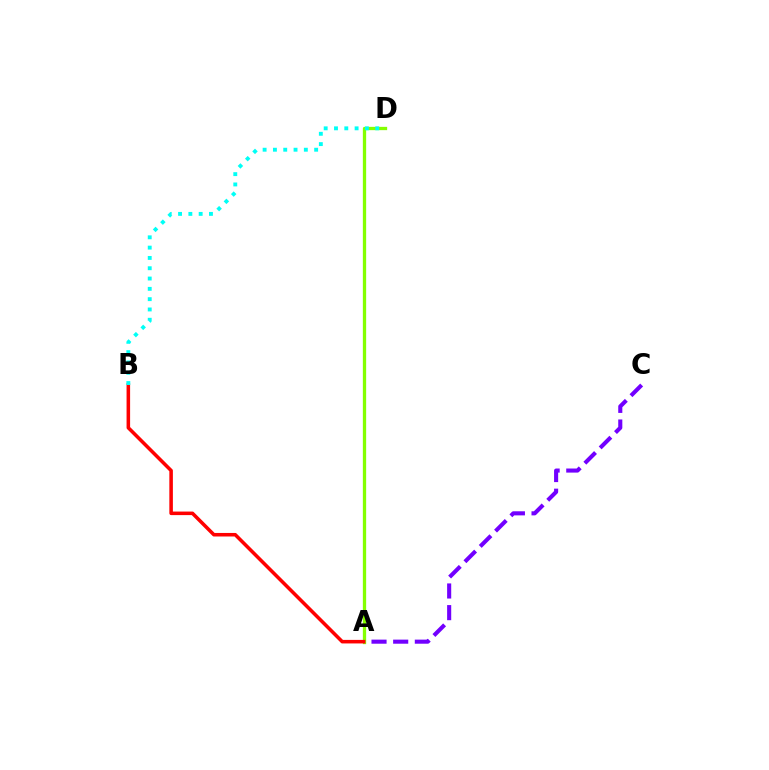{('A', 'C'): [{'color': '#7200ff', 'line_style': 'dashed', 'thickness': 2.94}], ('A', 'D'): [{'color': '#84ff00', 'line_style': 'solid', 'thickness': 2.37}], ('A', 'B'): [{'color': '#ff0000', 'line_style': 'solid', 'thickness': 2.55}], ('B', 'D'): [{'color': '#00fff6', 'line_style': 'dotted', 'thickness': 2.8}]}